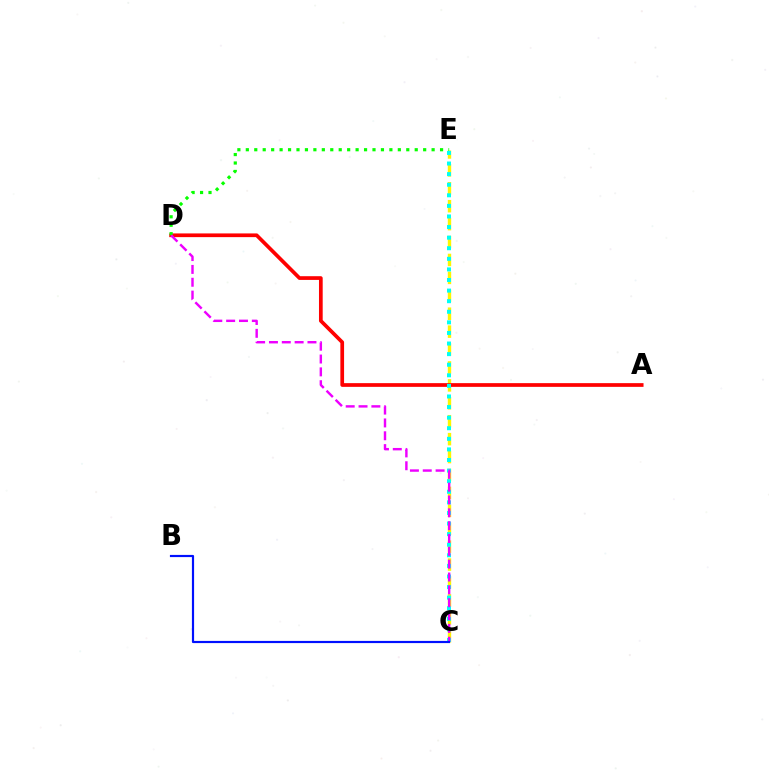{('C', 'E'): [{'color': '#fcf500', 'line_style': 'dashed', 'thickness': 2.43}, {'color': '#00fff6', 'line_style': 'dotted', 'thickness': 2.88}], ('A', 'D'): [{'color': '#ff0000', 'line_style': 'solid', 'thickness': 2.67}], ('D', 'E'): [{'color': '#08ff00', 'line_style': 'dotted', 'thickness': 2.29}], ('C', 'D'): [{'color': '#ee00ff', 'line_style': 'dashed', 'thickness': 1.74}], ('B', 'C'): [{'color': '#0010ff', 'line_style': 'solid', 'thickness': 1.57}]}